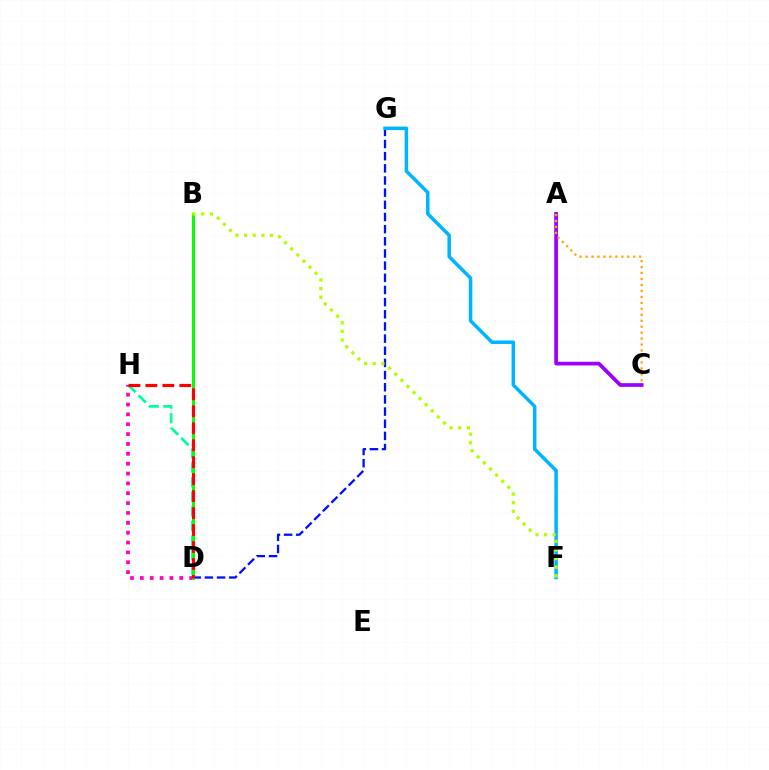{('D', 'H'): [{'color': '#00ff9d', 'line_style': 'dashed', 'thickness': 1.98}, {'color': '#ff00bd', 'line_style': 'dotted', 'thickness': 2.68}, {'color': '#ff0000', 'line_style': 'dashed', 'thickness': 2.31}], ('D', 'G'): [{'color': '#0010ff', 'line_style': 'dashed', 'thickness': 1.65}], ('A', 'C'): [{'color': '#9b00ff', 'line_style': 'solid', 'thickness': 2.66}, {'color': '#ffa500', 'line_style': 'dotted', 'thickness': 1.62}], ('F', 'G'): [{'color': '#00b5ff', 'line_style': 'solid', 'thickness': 2.52}], ('B', 'D'): [{'color': '#08ff00', 'line_style': 'solid', 'thickness': 2.17}], ('B', 'F'): [{'color': '#b3ff00', 'line_style': 'dotted', 'thickness': 2.34}]}